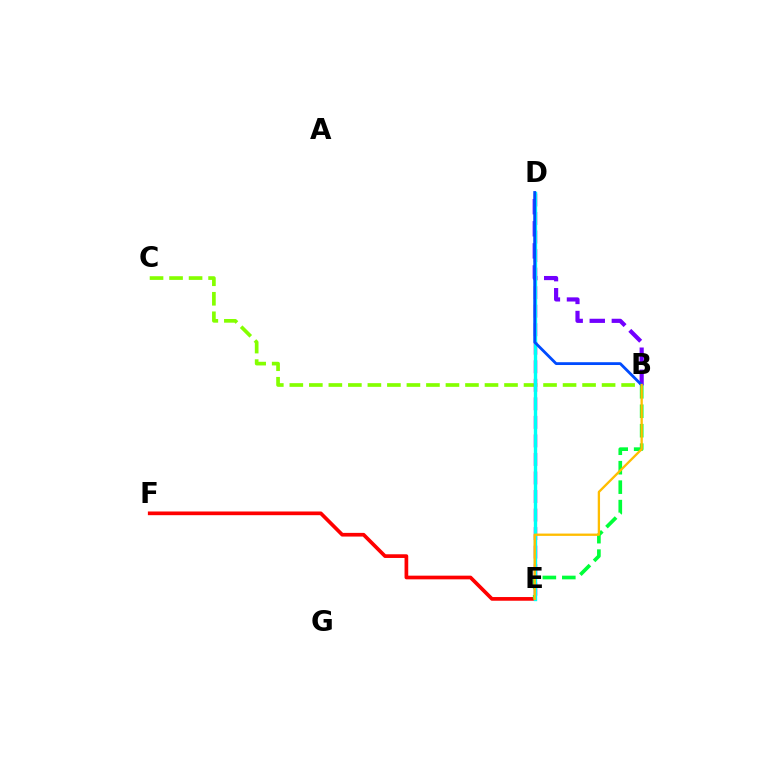{('E', 'F'): [{'color': '#ff0000', 'line_style': 'solid', 'thickness': 2.66}], ('B', 'C'): [{'color': '#84ff00', 'line_style': 'dashed', 'thickness': 2.65}], ('D', 'E'): [{'color': '#ff00cf', 'line_style': 'dashed', 'thickness': 2.52}, {'color': '#00fff6', 'line_style': 'solid', 'thickness': 2.43}], ('B', 'E'): [{'color': '#00ff39', 'line_style': 'dashed', 'thickness': 2.64}, {'color': '#ffbd00', 'line_style': 'solid', 'thickness': 1.67}], ('B', 'D'): [{'color': '#7200ff', 'line_style': 'dashed', 'thickness': 3.0}, {'color': '#004bff', 'line_style': 'solid', 'thickness': 2.02}]}